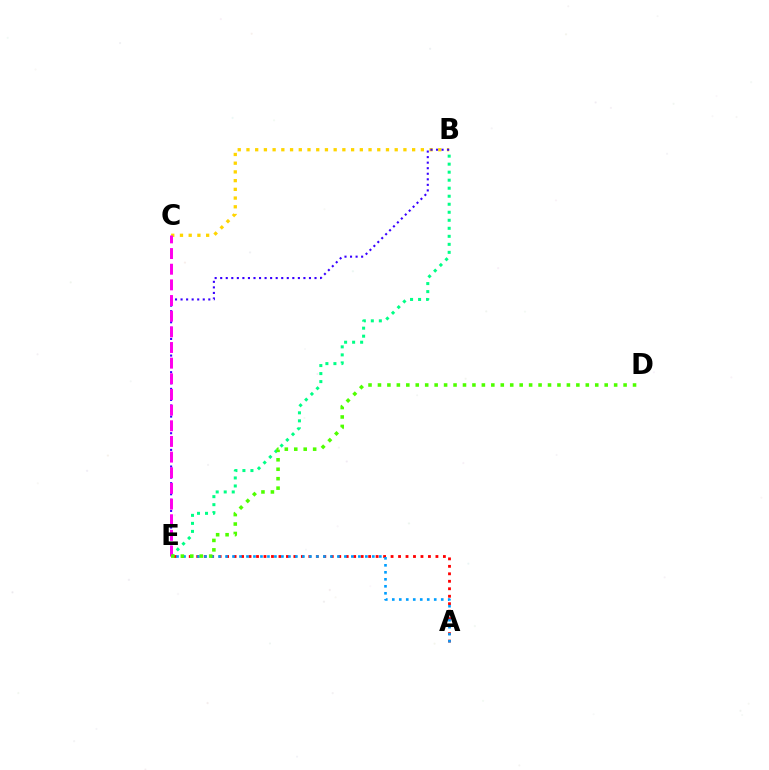{('A', 'E'): [{'color': '#ff0000', 'line_style': 'dotted', 'thickness': 2.03}, {'color': '#009eff', 'line_style': 'dotted', 'thickness': 1.9}], ('B', 'C'): [{'color': '#ffd500', 'line_style': 'dotted', 'thickness': 2.37}], ('B', 'E'): [{'color': '#00ff86', 'line_style': 'dotted', 'thickness': 2.18}, {'color': '#3700ff', 'line_style': 'dotted', 'thickness': 1.51}], ('C', 'E'): [{'color': '#ff00ed', 'line_style': 'dashed', 'thickness': 2.13}], ('D', 'E'): [{'color': '#4fff00', 'line_style': 'dotted', 'thickness': 2.57}]}